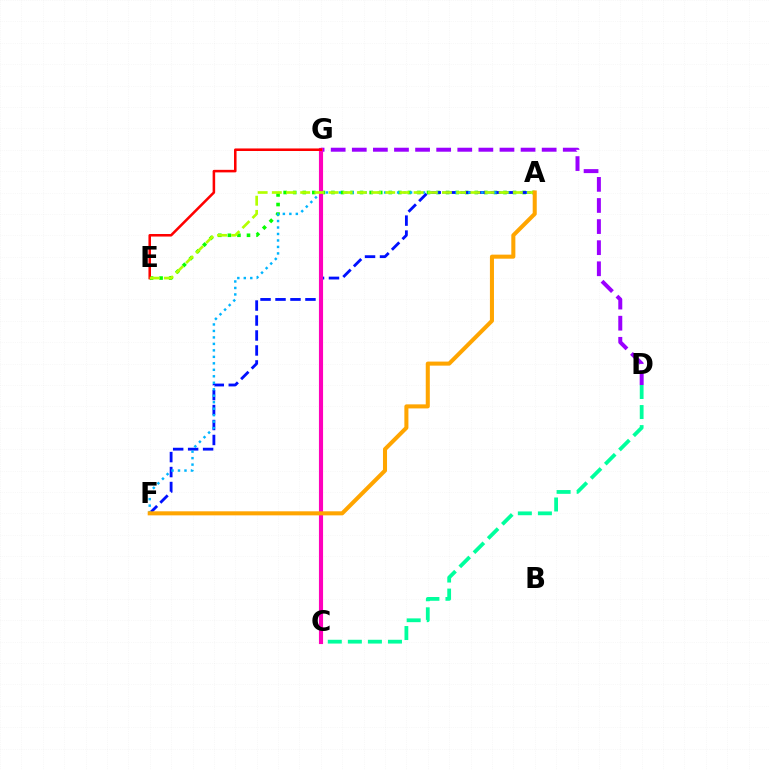{('A', 'E'): [{'color': '#08ff00', 'line_style': 'dotted', 'thickness': 2.6}, {'color': '#b3ff00', 'line_style': 'dashed', 'thickness': 1.93}], ('A', 'F'): [{'color': '#0010ff', 'line_style': 'dashed', 'thickness': 2.03}, {'color': '#00b5ff', 'line_style': 'dotted', 'thickness': 1.76}, {'color': '#ffa500', 'line_style': 'solid', 'thickness': 2.92}], ('C', 'D'): [{'color': '#00ff9d', 'line_style': 'dashed', 'thickness': 2.72}], ('D', 'G'): [{'color': '#9b00ff', 'line_style': 'dashed', 'thickness': 2.87}], ('C', 'G'): [{'color': '#ff00bd', 'line_style': 'solid', 'thickness': 2.97}], ('E', 'G'): [{'color': '#ff0000', 'line_style': 'solid', 'thickness': 1.83}]}